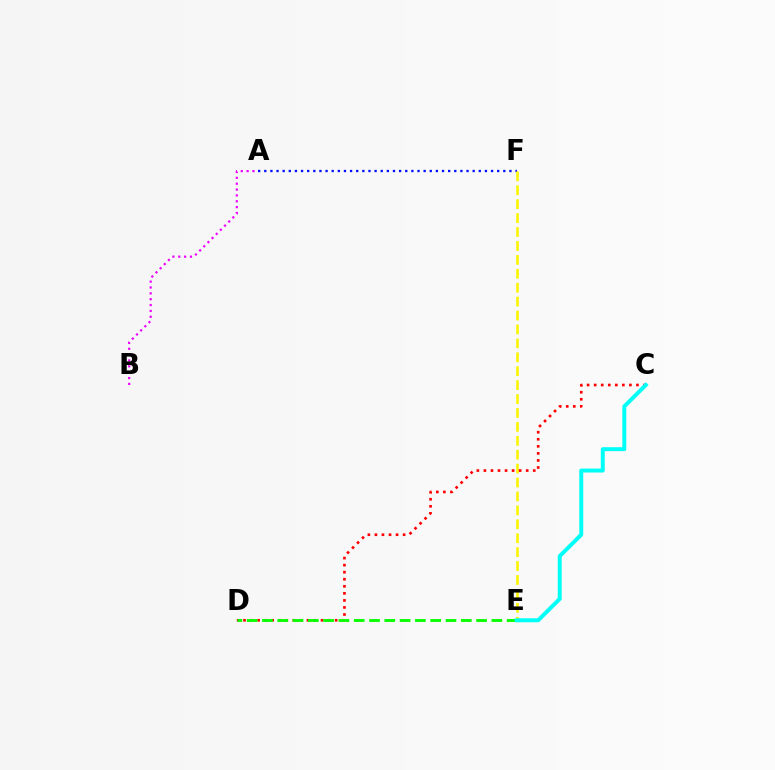{('A', 'B'): [{'color': '#ee00ff', 'line_style': 'dotted', 'thickness': 1.59}], ('A', 'F'): [{'color': '#0010ff', 'line_style': 'dotted', 'thickness': 1.67}], ('E', 'F'): [{'color': '#fcf500', 'line_style': 'dashed', 'thickness': 1.89}], ('C', 'D'): [{'color': '#ff0000', 'line_style': 'dotted', 'thickness': 1.91}], ('D', 'E'): [{'color': '#08ff00', 'line_style': 'dashed', 'thickness': 2.08}], ('C', 'E'): [{'color': '#00fff6', 'line_style': 'solid', 'thickness': 2.85}]}